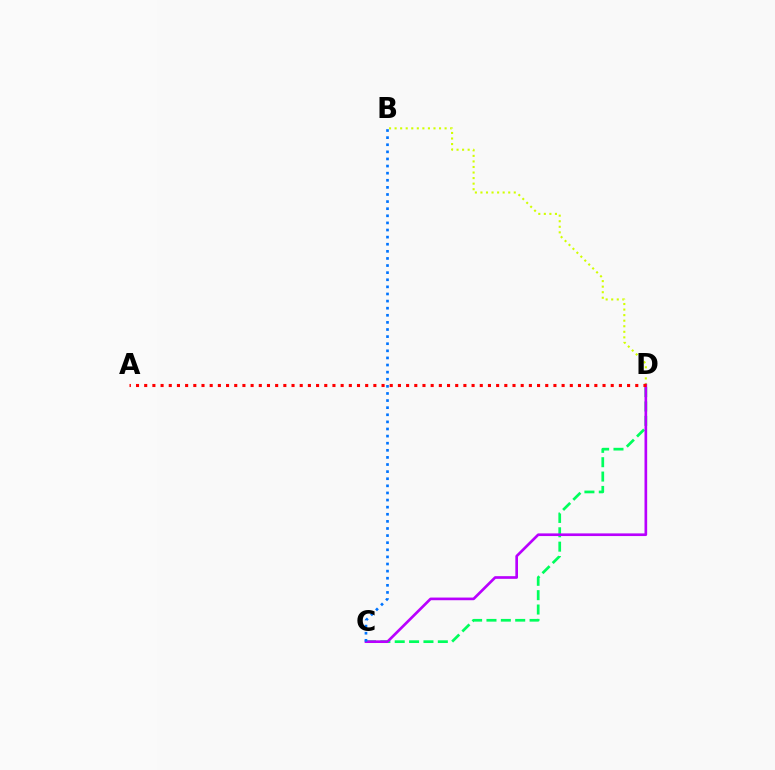{('B', 'D'): [{'color': '#d1ff00', 'line_style': 'dotted', 'thickness': 1.51}], ('C', 'D'): [{'color': '#00ff5c', 'line_style': 'dashed', 'thickness': 1.95}, {'color': '#b900ff', 'line_style': 'solid', 'thickness': 1.92}], ('A', 'D'): [{'color': '#ff0000', 'line_style': 'dotted', 'thickness': 2.22}], ('B', 'C'): [{'color': '#0074ff', 'line_style': 'dotted', 'thickness': 1.93}]}